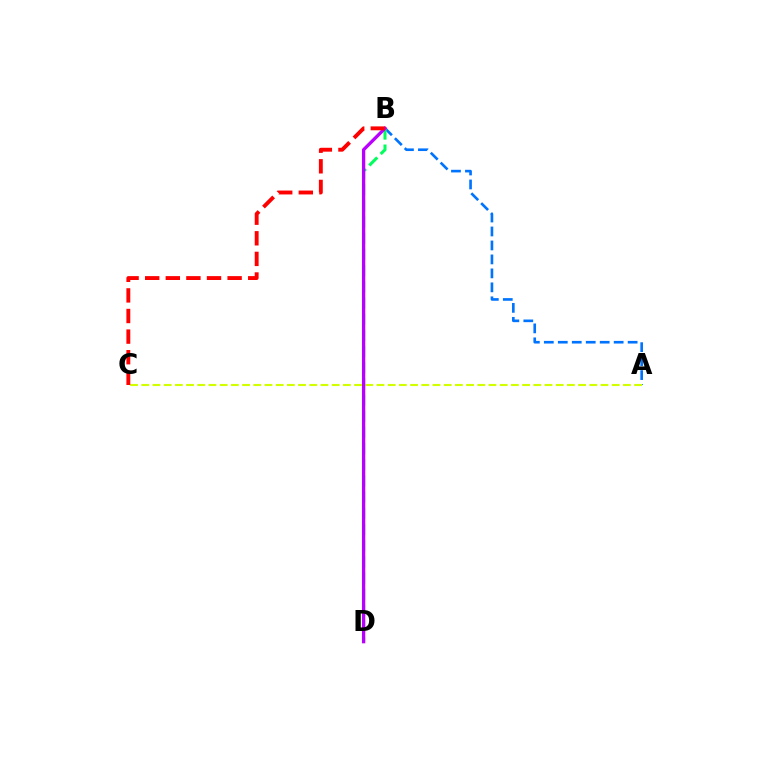{('A', 'B'): [{'color': '#0074ff', 'line_style': 'dashed', 'thickness': 1.9}], ('A', 'C'): [{'color': '#d1ff00', 'line_style': 'dashed', 'thickness': 1.52}], ('B', 'D'): [{'color': '#00ff5c', 'line_style': 'dashed', 'thickness': 2.2}, {'color': '#b900ff', 'line_style': 'solid', 'thickness': 2.38}], ('B', 'C'): [{'color': '#ff0000', 'line_style': 'dashed', 'thickness': 2.8}]}